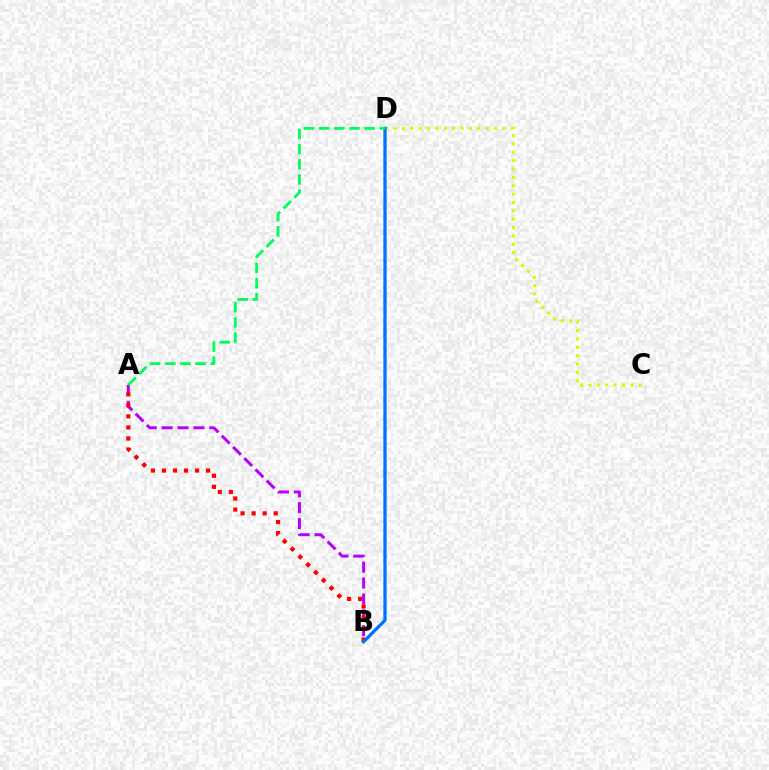{('A', 'B'): [{'color': '#b900ff', 'line_style': 'dashed', 'thickness': 2.16}, {'color': '#ff0000', 'line_style': 'dotted', 'thickness': 3.0}], ('C', 'D'): [{'color': '#d1ff00', 'line_style': 'dotted', 'thickness': 2.27}], ('B', 'D'): [{'color': '#0074ff', 'line_style': 'solid', 'thickness': 2.38}], ('A', 'D'): [{'color': '#00ff5c', 'line_style': 'dashed', 'thickness': 2.06}]}